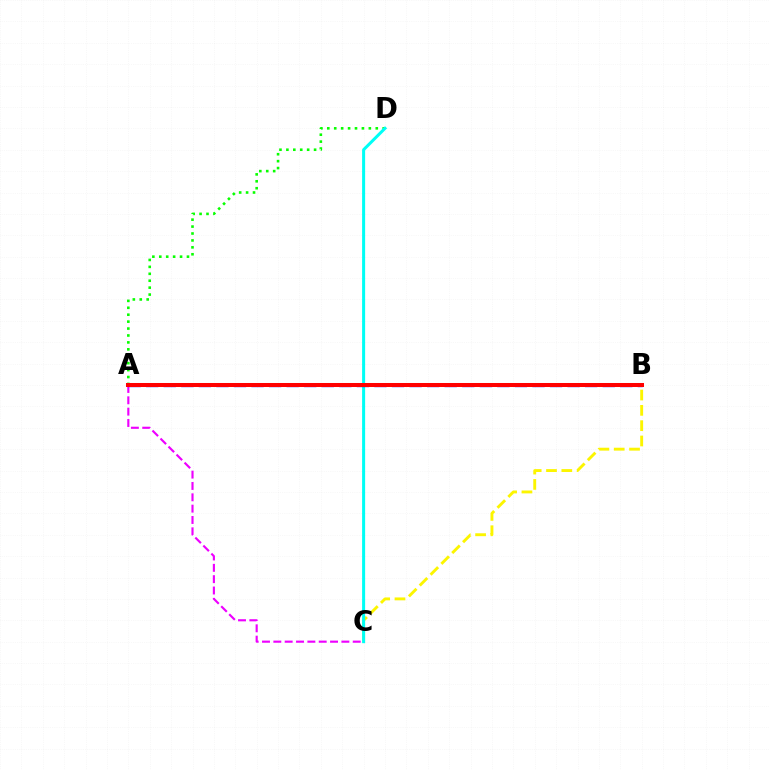{('A', 'D'): [{'color': '#08ff00', 'line_style': 'dotted', 'thickness': 1.88}], ('A', 'C'): [{'color': '#ee00ff', 'line_style': 'dashed', 'thickness': 1.54}], ('B', 'C'): [{'color': '#fcf500', 'line_style': 'dashed', 'thickness': 2.08}], ('C', 'D'): [{'color': '#00fff6', 'line_style': 'solid', 'thickness': 2.18}], ('A', 'B'): [{'color': '#0010ff', 'line_style': 'dashed', 'thickness': 2.39}, {'color': '#ff0000', 'line_style': 'solid', 'thickness': 2.9}]}